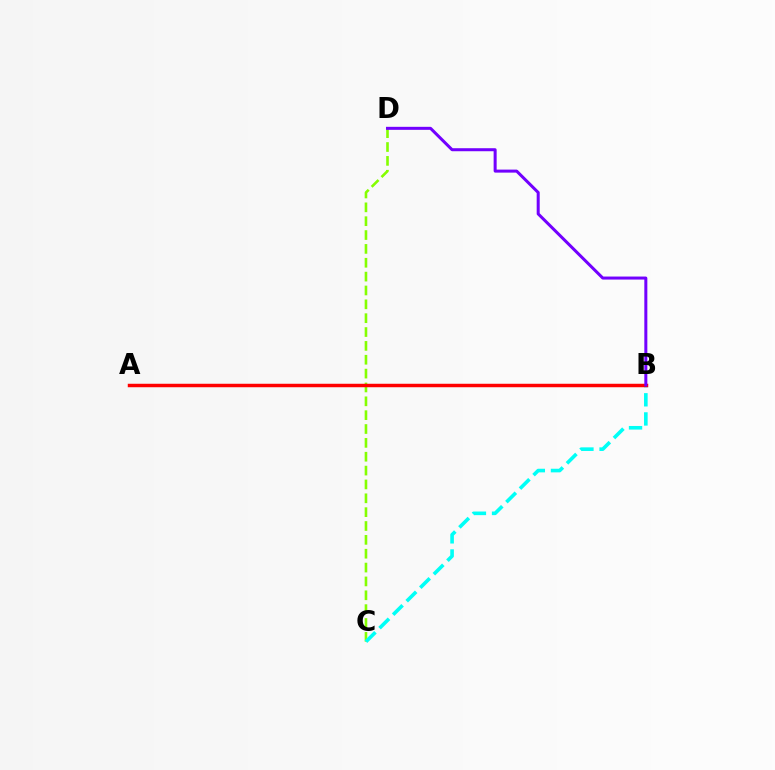{('C', 'D'): [{'color': '#84ff00', 'line_style': 'dashed', 'thickness': 1.88}], ('B', 'C'): [{'color': '#00fff6', 'line_style': 'dashed', 'thickness': 2.6}], ('A', 'B'): [{'color': '#ff0000', 'line_style': 'solid', 'thickness': 2.5}], ('B', 'D'): [{'color': '#7200ff', 'line_style': 'solid', 'thickness': 2.17}]}